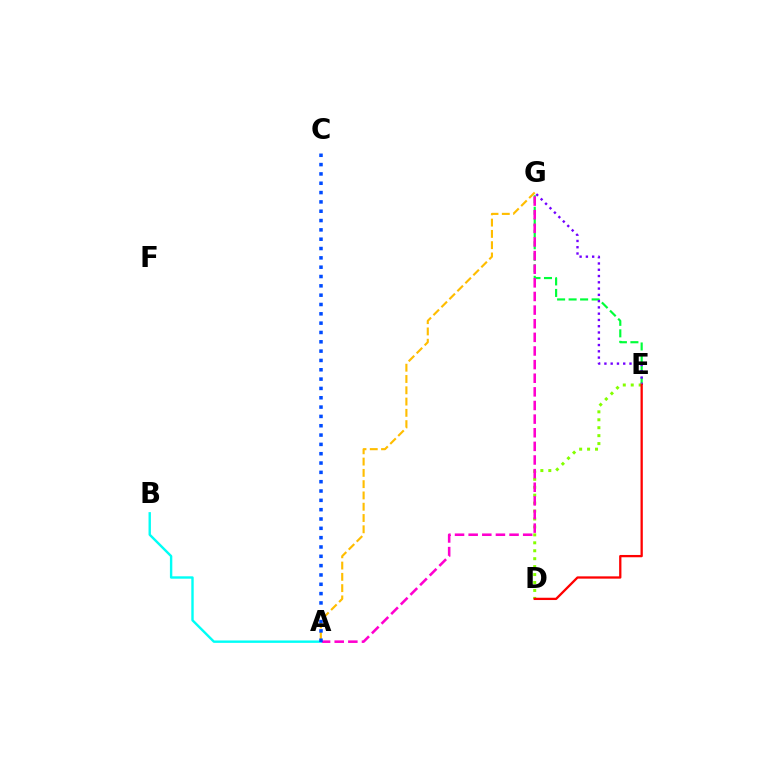{('E', 'G'): [{'color': '#00ff39', 'line_style': 'dashed', 'thickness': 1.56}, {'color': '#7200ff', 'line_style': 'dotted', 'thickness': 1.7}], ('D', 'E'): [{'color': '#84ff00', 'line_style': 'dotted', 'thickness': 2.16}, {'color': '#ff0000', 'line_style': 'solid', 'thickness': 1.65}], ('A', 'G'): [{'color': '#ff00cf', 'line_style': 'dashed', 'thickness': 1.85}, {'color': '#ffbd00', 'line_style': 'dashed', 'thickness': 1.53}], ('A', 'B'): [{'color': '#00fff6', 'line_style': 'solid', 'thickness': 1.73}], ('A', 'C'): [{'color': '#004bff', 'line_style': 'dotted', 'thickness': 2.53}]}